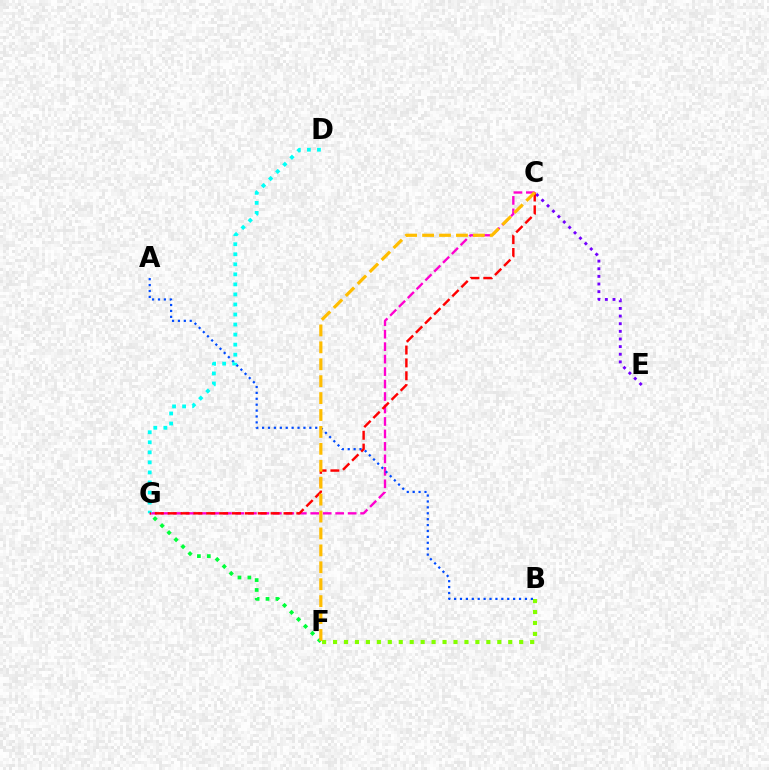{('C', 'G'): [{'color': '#ff00cf', 'line_style': 'dashed', 'thickness': 1.69}, {'color': '#ff0000', 'line_style': 'dashed', 'thickness': 1.75}], ('B', 'F'): [{'color': '#84ff00', 'line_style': 'dotted', 'thickness': 2.97}], ('A', 'B'): [{'color': '#004bff', 'line_style': 'dotted', 'thickness': 1.6}], ('F', 'G'): [{'color': '#00ff39', 'line_style': 'dotted', 'thickness': 2.69}], ('C', 'E'): [{'color': '#7200ff', 'line_style': 'dotted', 'thickness': 2.07}], ('D', 'G'): [{'color': '#00fff6', 'line_style': 'dotted', 'thickness': 2.73}], ('C', 'F'): [{'color': '#ffbd00', 'line_style': 'dashed', 'thickness': 2.3}]}